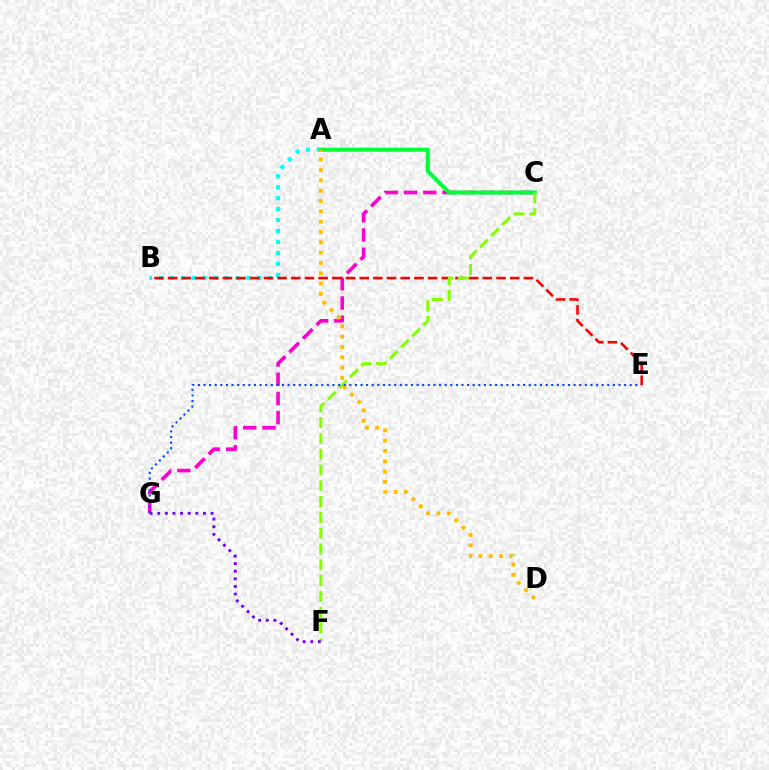{('C', 'G'): [{'color': '#ff00cf', 'line_style': 'dashed', 'thickness': 2.61}], ('A', 'B'): [{'color': '#00fff6', 'line_style': 'dotted', 'thickness': 2.97}], ('B', 'E'): [{'color': '#ff0000', 'line_style': 'dashed', 'thickness': 1.86}], ('A', 'C'): [{'color': '#00ff39', 'line_style': 'solid', 'thickness': 2.93}], ('C', 'F'): [{'color': '#84ff00', 'line_style': 'dashed', 'thickness': 2.15}], ('A', 'D'): [{'color': '#ffbd00', 'line_style': 'dotted', 'thickness': 2.81}], ('F', 'G'): [{'color': '#7200ff', 'line_style': 'dotted', 'thickness': 2.07}], ('E', 'G'): [{'color': '#004bff', 'line_style': 'dotted', 'thickness': 1.52}]}